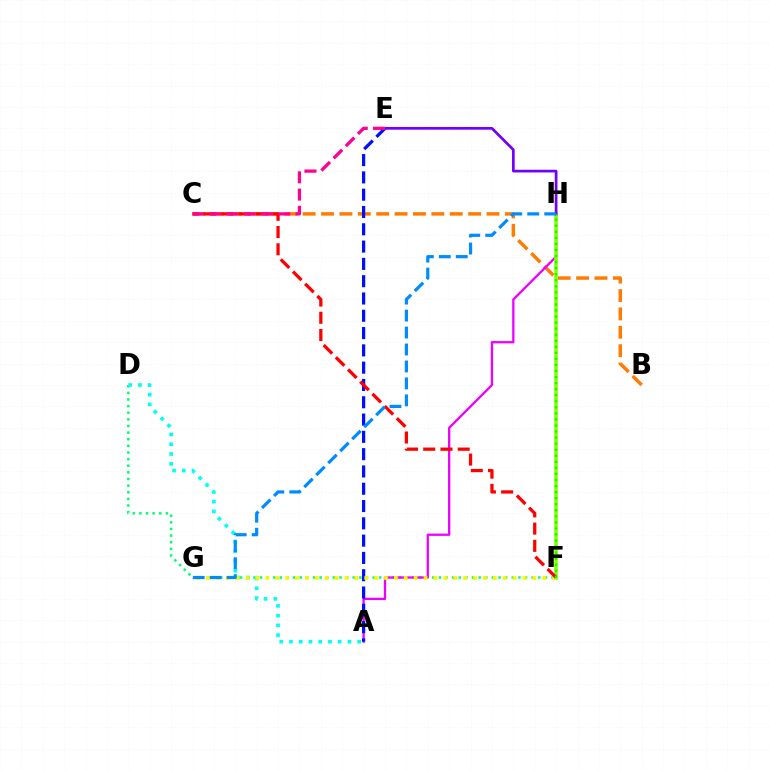{('D', 'F'): [{'color': '#00ff74', 'line_style': 'dotted', 'thickness': 1.8}], ('B', 'C'): [{'color': '#ff7c00', 'line_style': 'dashed', 'thickness': 2.5}], ('A', 'H'): [{'color': '#ee00ff', 'line_style': 'solid', 'thickness': 1.66}], ('A', 'E'): [{'color': '#0010ff', 'line_style': 'dashed', 'thickness': 2.35}], ('F', 'H'): [{'color': '#84ff00', 'line_style': 'solid', 'thickness': 2.57}, {'color': '#08ff00', 'line_style': 'dotted', 'thickness': 1.64}], ('A', 'D'): [{'color': '#00fff6', 'line_style': 'dotted', 'thickness': 2.65}], ('F', 'G'): [{'color': '#fcf500', 'line_style': 'dotted', 'thickness': 2.69}], ('C', 'F'): [{'color': '#ff0000', 'line_style': 'dashed', 'thickness': 2.34}], ('E', 'H'): [{'color': '#7200ff', 'line_style': 'solid', 'thickness': 1.95}], ('C', 'E'): [{'color': '#ff0094', 'line_style': 'dashed', 'thickness': 2.34}], ('G', 'H'): [{'color': '#008cff', 'line_style': 'dashed', 'thickness': 2.3}]}